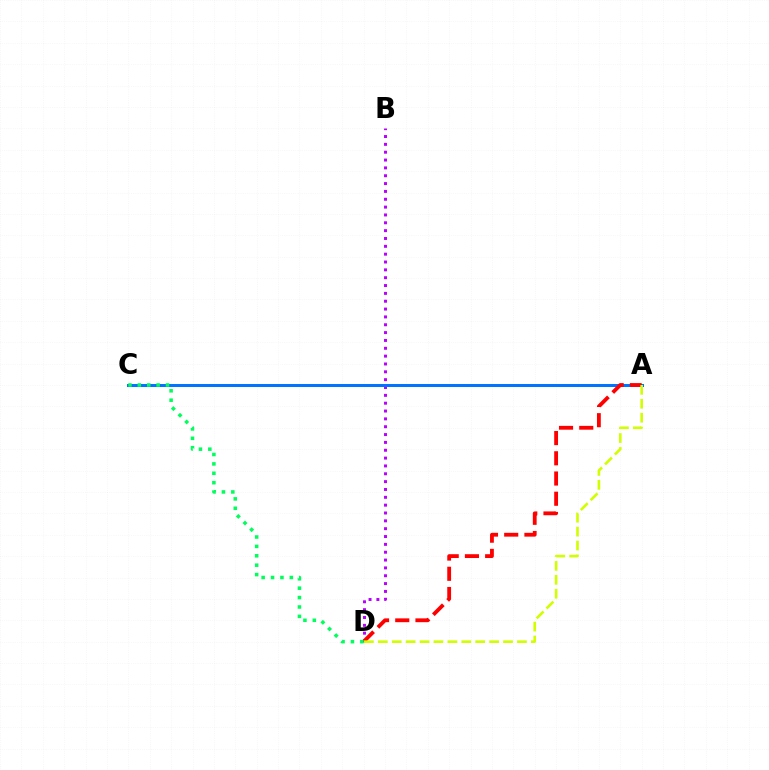{('B', 'D'): [{'color': '#b900ff', 'line_style': 'dotted', 'thickness': 2.13}], ('A', 'C'): [{'color': '#0074ff', 'line_style': 'solid', 'thickness': 2.15}], ('A', 'D'): [{'color': '#ff0000', 'line_style': 'dashed', 'thickness': 2.75}, {'color': '#d1ff00', 'line_style': 'dashed', 'thickness': 1.89}], ('C', 'D'): [{'color': '#00ff5c', 'line_style': 'dotted', 'thickness': 2.55}]}